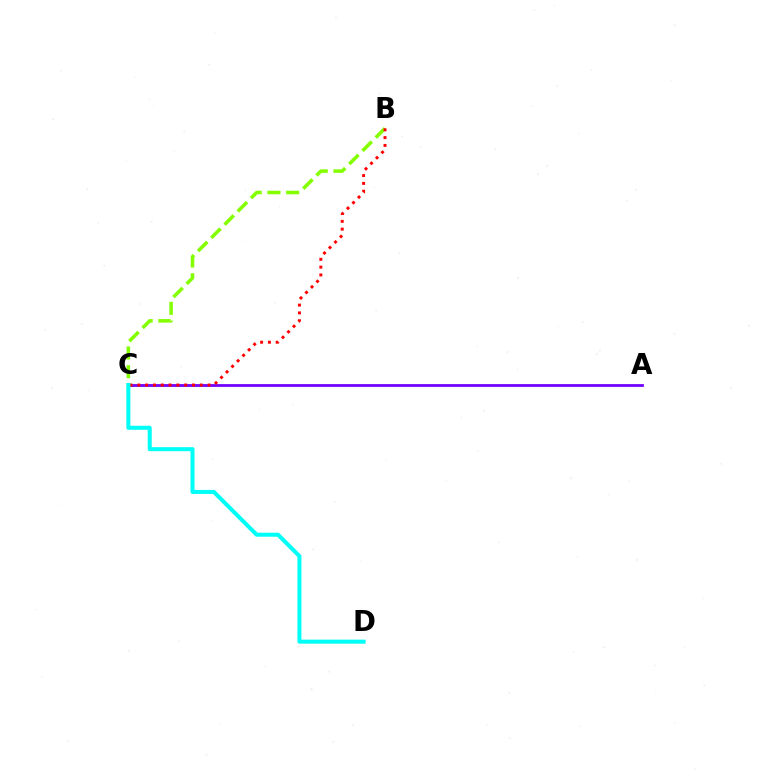{('A', 'C'): [{'color': '#7200ff', 'line_style': 'solid', 'thickness': 2.01}], ('B', 'C'): [{'color': '#84ff00', 'line_style': 'dashed', 'thickness': 2.54}, {'color': '#ff0000', 'line_style': 'dotted', 'thickness': 2.12}], ('C', 'D'): [{'color': '#00fff6', 'line_style': 'solid', 'thickness': 2.9}]}